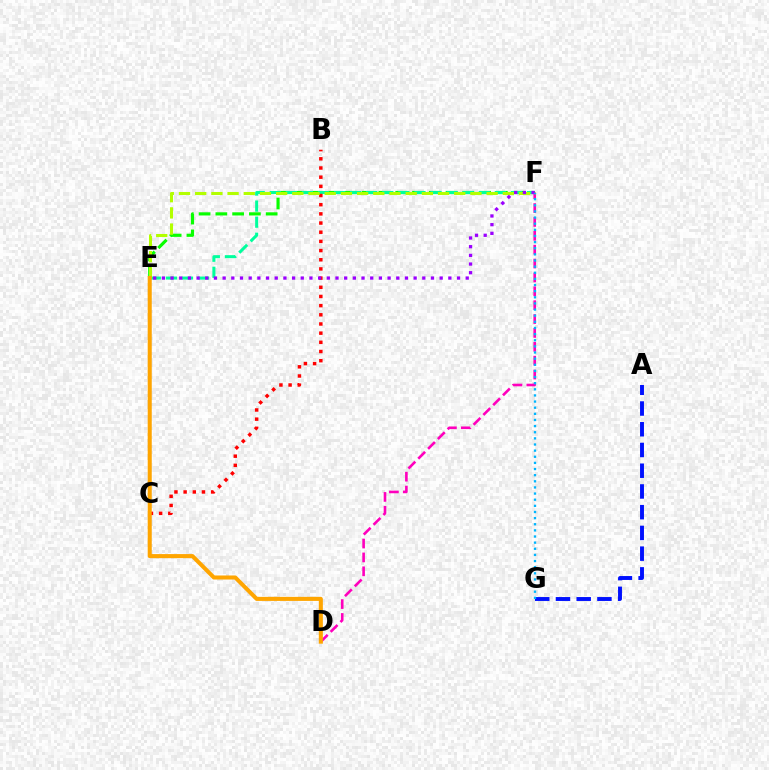{('E', 'F'): [{'color': '#08ff00', 'line_style': 'dashed', 'thickness': 2.28}, {'color': '#00ff9d', 'line_style': 'dashed', 'thickness': 2.18}, {'color': '#b3ff00', 'line_style': 'dashed', 'thickness': 2.2}, {'color': '#9b00ff', 'line_style': 'dotted', 'thickness': 2.36}], ('D', 'F'): [{'color': '#ff00bd', 'line_style': 'dashed', 'thickness': 1.88}], ('B', 'C'): [{'color': '#ff0000', 'line_style': 'dotted', 'thickness': 2.49}], ('A', 'G'): [{'color': '#0010ff', 'line_style': 'dashed', 'thickness': 2.82}], ('F', 'G'): [{'color': '#00b5ff', 'line_style': 'dotted', 'thickness': 1.67}], ('D', 'E'): [{'color': '#ffa500', 'line_style': 'solid', 'thickness': 2.92}]}